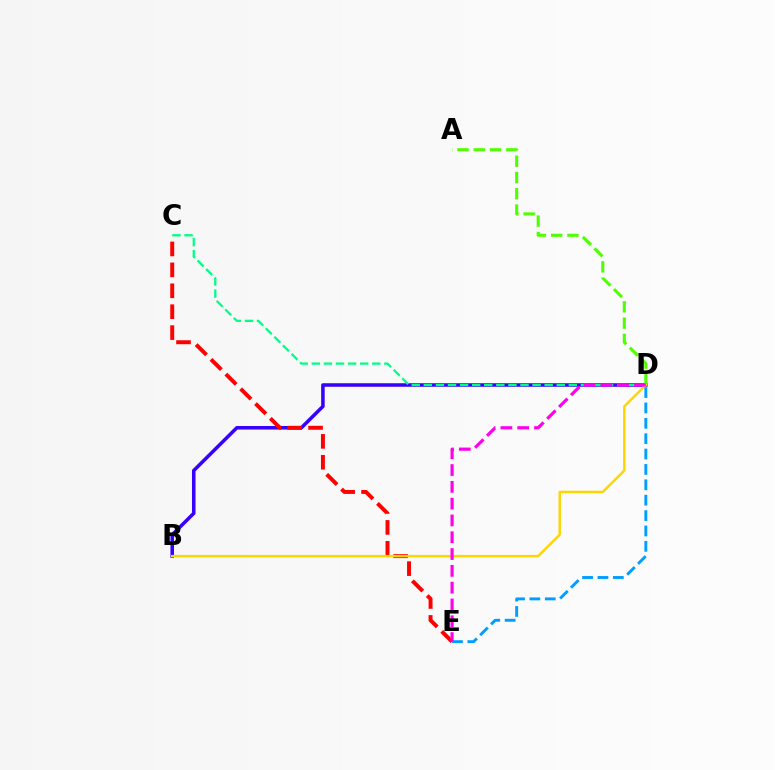{('B', 'D'): [{'color': '#3700ff', 'line_style': 'solid', 'thickness': 2.54}, {'color': '#ffd500', 'line_style': 'solid', 'thickness': 1.76}], ('C', 'E'): [{'color': '#ff0000', 'line_style': 'dashed', 'thickness': 2.84}], ('A', 'D'): [{'color': '#4fff00', 'line_style': 'dashed', 'thickness': 2.21}], ('C', 'D'): [{'color': '#00ff86', 'line_style': 'dashed', 'thickness': 1.64}], ('D', 'E'): [{'color': '#009eff', 'line_style': 'dashed', 'thickness': 2.09}, {'color': '#ff00ed', 'line_style': 'dashed', 'thickness': 2.28}]}